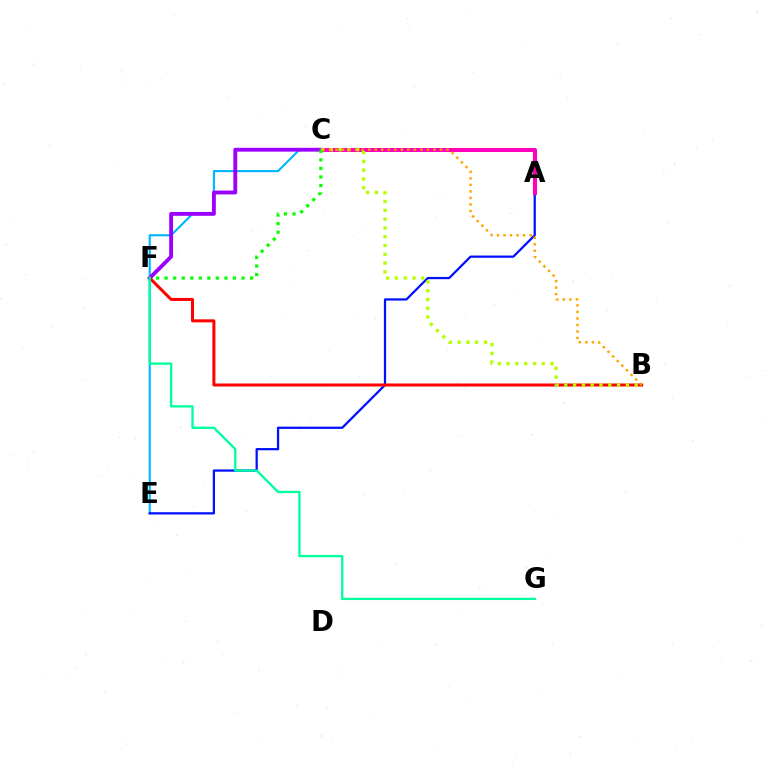{('C', 'E'): [{'color': '#00b5ff', 'line_style': 'solid', 'thickness': 1.52}], ('A', 'E'): [{'color': '#0010ff', 'line_style': 'solid', 'thickness': 1.62}], ('B', 'F'): [{'color': '#ff0000', 'line_style': 'solid', 'thickness': 2.16}], ('A', 'C'): [{'color': '#ff00bd', 'line_style': 'solid', 'thickness': 2.91}], ('C', 'F'): [{'color': '#9b00ff', 'line_style': 'solid', 'thickness': 2.78}, {'color': '#08ff00', 'line_style': 'dotted', 'thickness': 2.32}], ('B', 'C'): [{'color': '#b3ff00', 'line_style': 'dotted', 'thickness': 2.39}, {'color': '#ffa500', 'line_style': 'dotted', 'thickness': 1.77}], ('F', 'G'): [{'color': '#00ff9d', 'line_style': 'solid', 'thickness': 1.66}]}